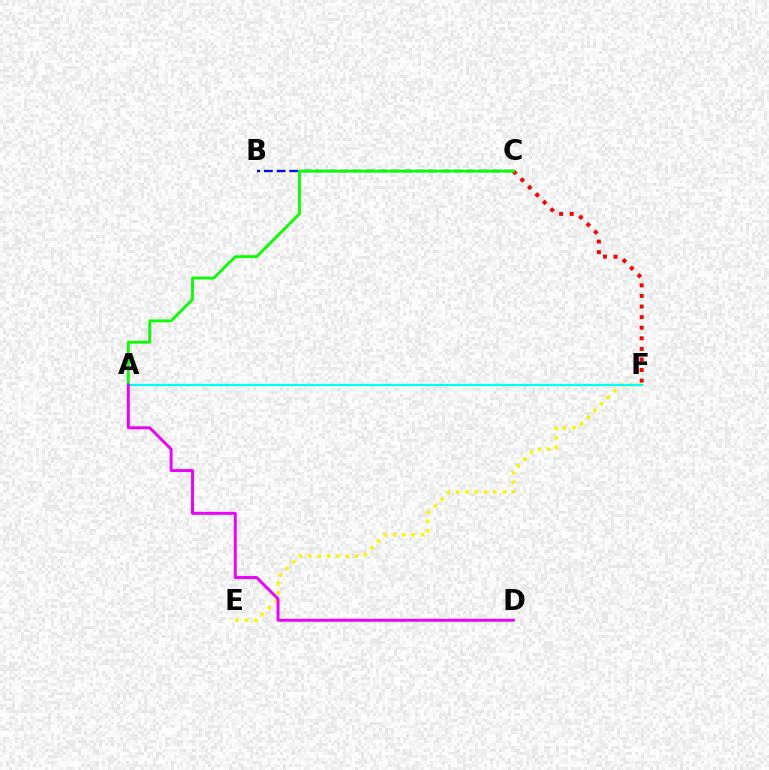{('E', 'F'): [{'color': '#fcf500', 'line_style': 'dotted', 'thickness': 2.54}], ('B', 'C'): [{'color': '#0010ff', 'line_style': 'dashed', 'thickness': 1.72}], ('C', 'F'): [{'color': '#ff0000', 'line_style': 'dotted', 'thickness': 2.88}], ('A', 'F'): [{'color': '#00fff6', 'line_style': 'solid', 'thickness': 1.56}], ('A', 'C'): [{'color': '#08ff00', 'line_style': 'solid', 'thickness': 2.05}], ('A', 'D'): [{'color': '#ee00ff', 'line_style': 'solid', 'thickness': 2.11}]}